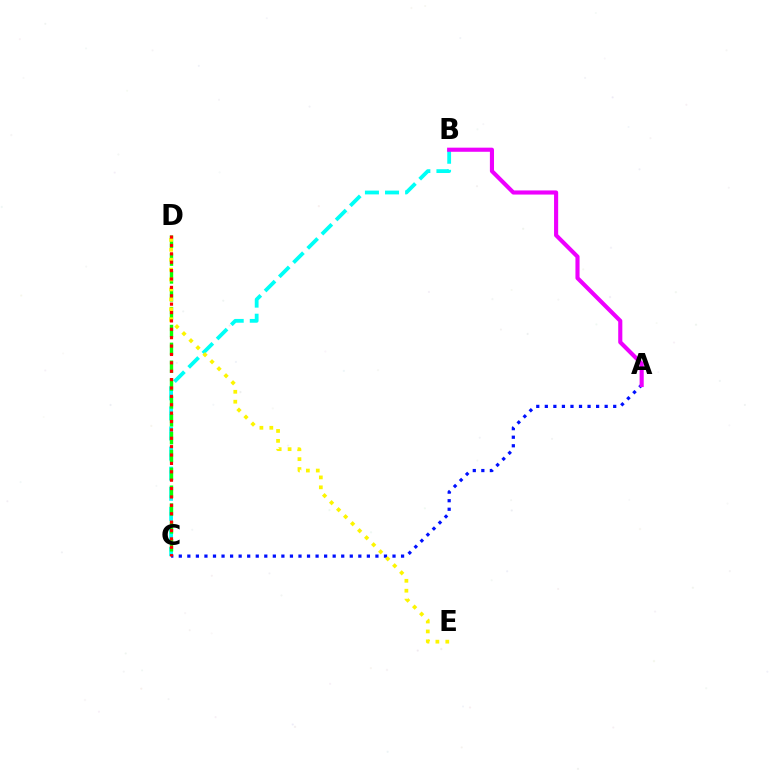{('B', 'C'): [{'color': '#00fff6', 'line_style': 'dashed', 'thickness': 2.73}], ('A', 'C'): [{'color': '#0010ff', 'line_style': 'dotted', 'thickness': 2.32}], ('C', 'D'): [{'color': '#08ff00', 'line_style': 'dashed', 'thickness': 2.43}, {'color': '#ff0000', 'line_style': 'dotted', 'thickness': 2.28}], ('D', 'E'): [{'color': '#fcf500', 'line_style': 'dotted', 'thickness': 2.69}], ('A', 'B'): [{'color': '#ee00ff', 'line_style': 'solid', 'thickness': 2.97}]}